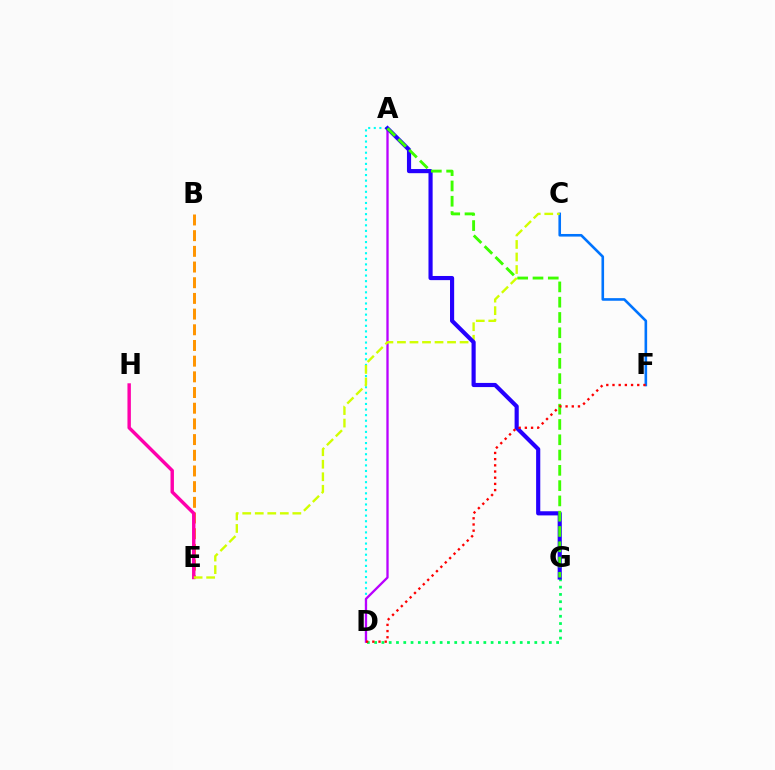{('B', 'E'): [{'color': '#ff9400', 'line_style': 'dashed', 'thickness': 2.13}], ('A', 'D'): [{'color': '#00fff6', 'line_style': 'dotted', 'thickness': 1.52}, {'color': '#b900ff', 'line_style': 'solid', 'thickness': 1.66}], ('E', 'H'): [{'color': '#ff00ac', 'line_style': 'solid', 'thickness': 2.47}], ('C', 'F'): [{'color': '#0074ff', 'line_style': 'solid', 'thickness': 1.88}], ('C', 'E'): [{'color': '#d1ff00', 'line_style': 'dashed', 'thickness': 1.7}], ('D', 'G'): [{'color': '#00ff5c', 'line_style': 'dotted', 'thickness': 1.98}], ('A', 'G'): [{'color': '#2500ff', 'line_style': 'solid', 'thickness': 2.99}, {'color': '#3dff00', 'line_style': 'dashed', 'thickness': 2.08}], ('D', 'F'): [{'color': '#ff0000', 'line_style': 'dotted', 'thickness': 1.68}]}